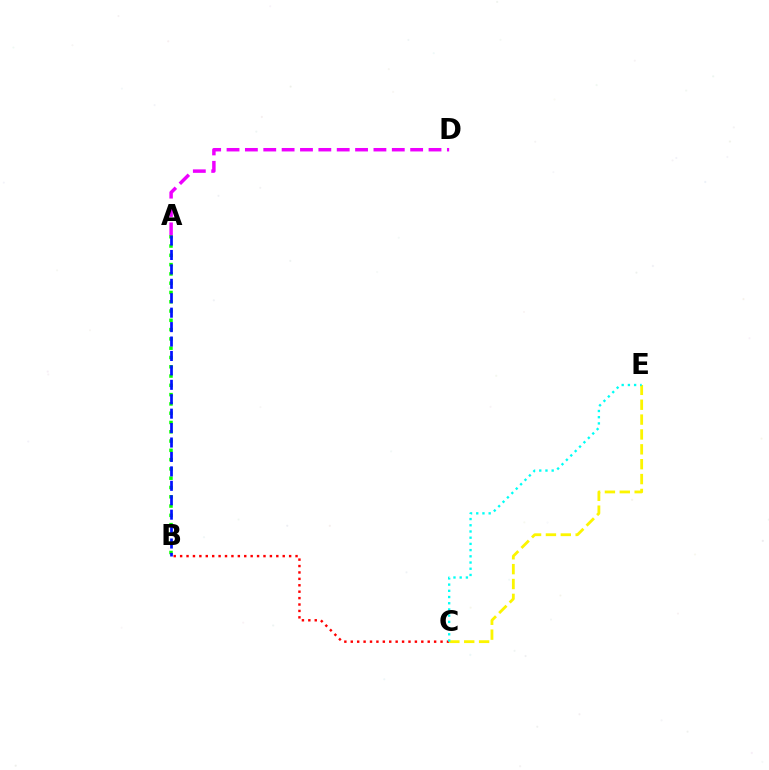{('A', 'B'): [{'color': '#08ff00', 'line_style': 'dotted', 'thickness': 2.52}, {'color': '#0010ff', 'line_style': 'dashed', 'thickness': 1.96}], ('B', 'C'): [{'color': '#ff0000', 'line_style': 'dotted', 'thickness': 1.74}], ('C', 'E'): [{'color': '#fcf500', 'line_style': 'dashed', 'thickness': 2.02}, {'color': '#00fff6', 'line_style': 'dotted', 'thickness': 1.69}], ('A', 'D'): [{'color': '#ee00ff', 'line_style': 'dashed', 'thickness': 2.49}]}